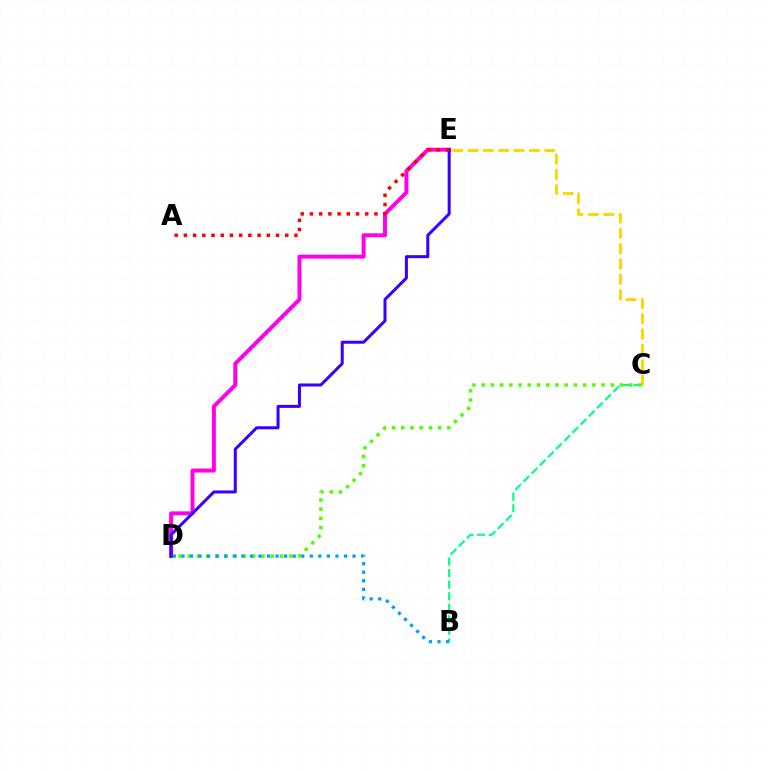{('D', 'E'): [{'color': '#ff00ed', 'line_style': 'solid', 'thickness': 2.85}, {'color': '#3700ff', 'line_style': 'solid', 'thickness': 2.17}], ('C', 'E'): [{'color': '#ffd500', 'line_style': 'dashed', 'thickness': 2.09}], ('B', 'C'): [{'color': '#00ff86', 'line_style': 'dashed', 'thickness': 1.57}], ('C', 'D'): [{'color': '#4fff00', 'line_style': 'dotted', 'thickness': 2.51}], ('B', 'D'): [{'color': '#009eff', 'line_style': 'dotted', 'thickness': 2.32}], ('A', 'E'): [{'color': '#ff0000', 'line_style': 'dotted', 'thickness': 2.5}]}